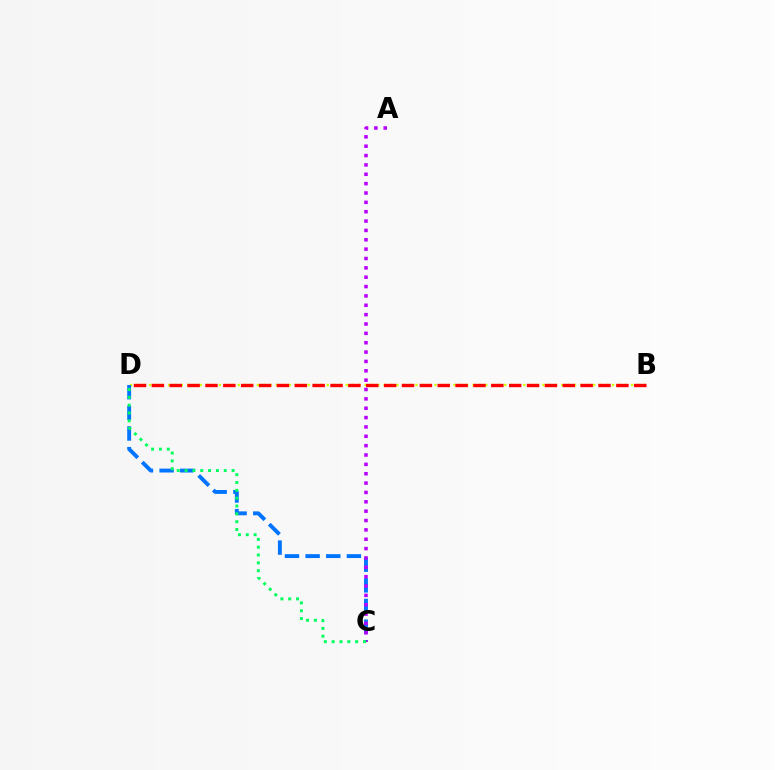{('B', 'D'): [{'color': '#d1ff00', 'line_style': 'dotted', 'thickness': 1.72}, {'color': '#ff0000', 'line_style': 'dashed', 'thickness': 2.43}], ('C', 'D'): [{'color': '#0074ff', 'line_style': 'dashed', 'thickness': 2.8}, {'color': '#00ff5c', 'line_style': 'dotted', 'thickness': 2.13}], ('A', 'C'): [{'color': '#b900ff', 'line_style': 'dotted', 'thickness': 2.54}]}